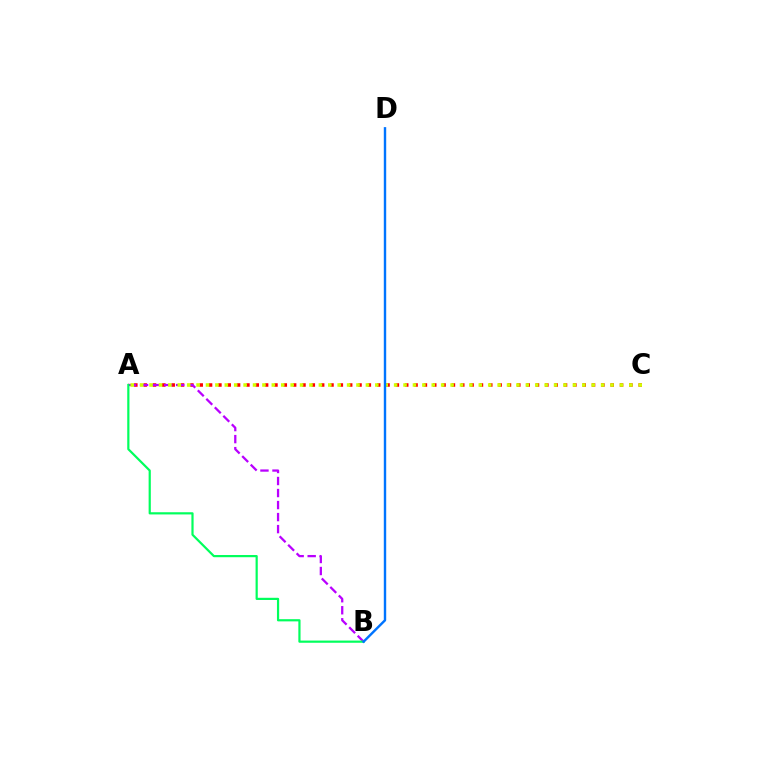{('A', 'C'): [{'color': '#ff0000', 'line_style': 'dotted', 'thickness': 2.54}, {'color': '#d1ff00', 'line_style': 'dotted', 'thickness': 2.56}], ('A', 'B'): [{'color': '#b900ff', 'line_style': 'dashed', 'thickness': 1.63}, {'color': '#00ff5c', 'line_style': 'solid', 'thickness': 1.58}], ('B', 'D'): [{'color': '#0074ff', 'line_style': 'solid', 'thickness': 1.73}]}